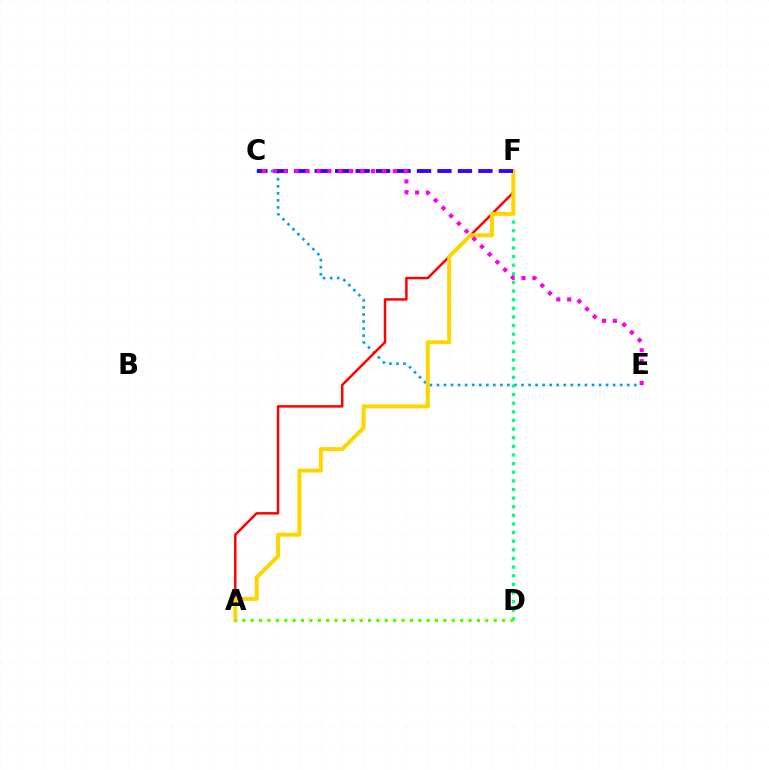{('C', 'E'): [{'color': '#009eff', 'line_style': 'dotted', 'thickness': 1.91}, {'color': '#ff00ed', 'line_style': 'dotted', 'thickness': 2.96}], ('A', 'F'): [{'color': '#ff0000', 'line_style': 'solid', 'thickness': 1.78}, {'color': '#ffd500', 'line_style': 'solid', 'thickness': 2.87}], ('D', 'F'): [{'color': '#00ff86', 'line_style': 'dotted', 'thickness': 2.34}], ('C', 'F'): [{'color': '#3700ff', 'line_style': 'dashed', 'thickness': 2.78}], ('A', 'D'): [{'color': '#4fff00', 'line_style': 'dotted', 'thickness': 2.28}]}